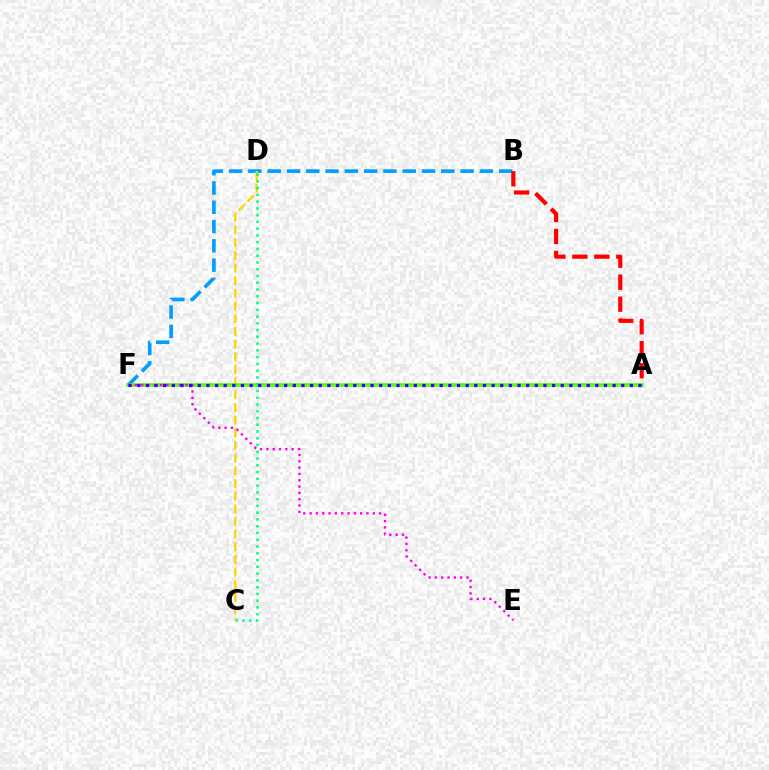{('B', 'F'): [{'color': '#009eff', 'line_style': 'dashed', 'thickness': 2.62}], ('C', 'D'): [{'color': '#ffd500', 'line_style': 'dashed', 'thickness': 1.72}, {'color': '#00ff86', 'line_style': 'dotted', 'thickness': 1.84}], ('A', 'B'): [{'color': '#ff0000', 'line_style': 'dashed', 'thickness': 2.99}], ('A', 'F'): [{'color': '#4fff00', 'line_style': 'solid', 'thickness': 2.53}, {'color': '#3700ff', 'line_style': 'dotted', 'thickness': 2.35}], ('E', 'F'): [{'color': '#ff00ed', 'line_style': 'dotted', 'thickness': 1.72}]}